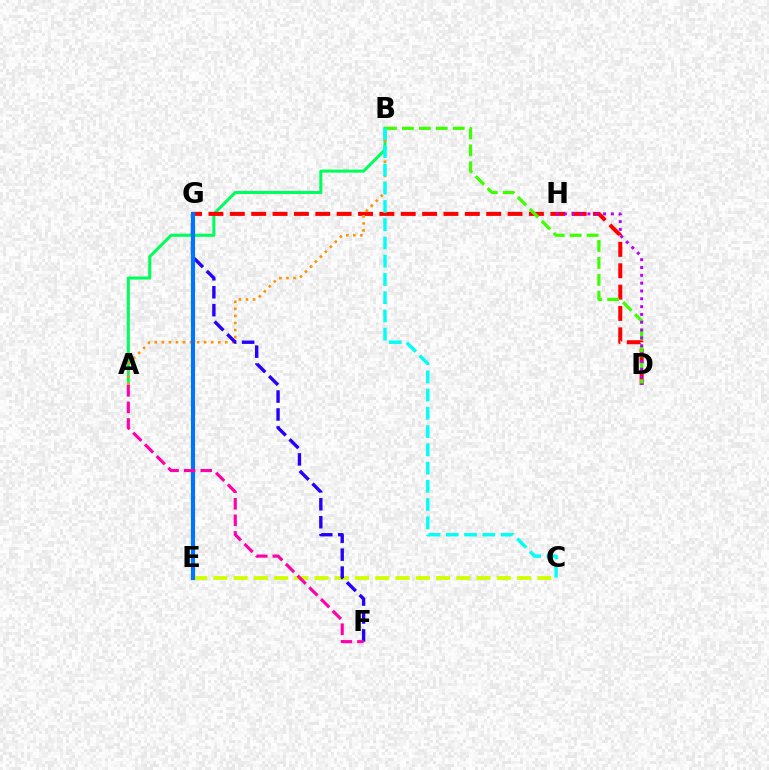{('A', 'B'): [{'color': '#00ff5c', 'line_style': 'solid', 'thickness': 2.2}, {'color': '#ff9400', 'line_style': 'dotted', 'thickness': 1.92}], ('D', 'G'): [{'color': '#ff0000', 'line_style': 'dashed', 'thickness': 2.9}], ('C', 'E'): [{'color': '#d1ff00', 'line_style': 'dashed', 'thickness': 2.75}], ('F', 'G'): [{'color': '#2500ff', 'line_style': 'dashed', 'thickness': 2.44}], ('B', 'D'): [{'color': '#3dff00', 'line_style': 'dashed', 'thickness': 2.3}], ('E', 'G'): [{'color': '#0074ff', 'line_style': 'solid', 'thickness': 2.99}], ('D', 'H'): [{'color': '#b900ff', 'line_style': 'dotted', 'thickness': 2.13}], ('A', 'F'): [{'color': '#ff00ac', 'line_style': 'dashed', 'thickness': 2.25}], ('B', 'C'): [{'color': '#00fff6', 'line_style': 'dashed', 'thickness': 2.48}]}